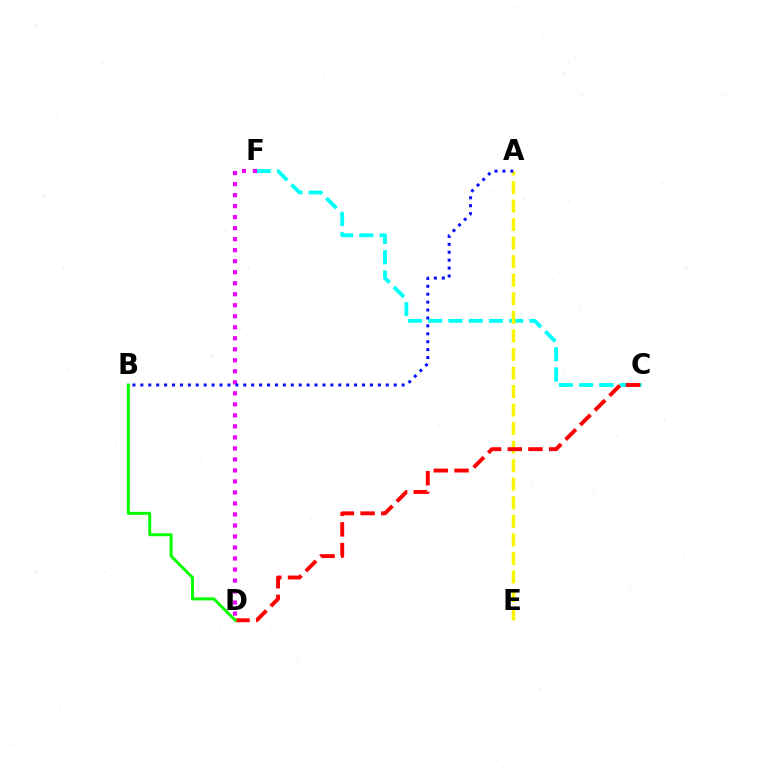{('C', 'F'): [{'color': '#00fff6', 'line_style': 'dashed', 'thickness': 2.75}], ('D', 'F'): [{'color': '#ee00ff', 'line_style': 'dotted', 'thickness': 2.99}], ('A', 'E'): [{'color': '#fcf500', 'line_style': 'dashed', 'thickness': 2.52}], ('C', 'D'): [{'color': '#ff0000', 'line_style': 'dashed', 'thickness': 2.81}], ('B', 'D'): [{'color': '#08ff00', 'line_style': 'solid', 'thickness': 2.14}], ('A', 'B'): [{'color': '#0010ff', 'line_style': 'dotted', 'thickness': 2.15}]}